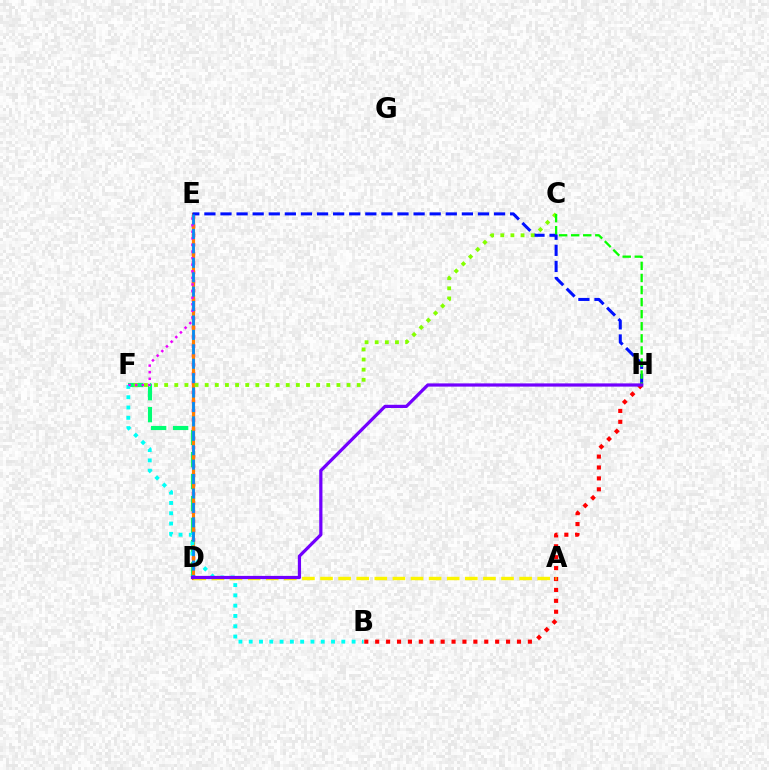{('D', 'E'): [{'color': '#ff0094', 'line_style': 'dotted', 'thickness': 2.51}, {'color': '#ff7c00', 'line_style': 'solid', 'thickness': 2.29}, {'color': '#008cff', 'line_style': 'dashed', 'thickness': 1.96}], ('D', 'F'): [{'color': '#00ff74', 'line_style': 'dashed', 'thickness': 2.99}], ('E', 'H'): [{'color': '#0010ff', 'line_style': 'dashed', 'thickness': 2.19}], ('B', 'F'): [{'color': '#00fff6', 'line_style': 'dotted', 'thickness': 2.8}], ('B', 'H'): [{'color': '#ff0000', 'line_style': 'dotted', 'thickness': 2.96}], ('A', 'D'): [{'color': '#fcf500', 'line_style': 'dashed', 'thickness': 2.46}], ('C', 'F'): [{'color': '#84ff00', 'line_style': 'dotted', 'thickness': 2.75}], ('E', 'F'): [{'color': '#ee00ff', 'line_style': 'dotted', 'thickness': 1.79}], ('C', 'H'): [{'color': '#08ff00', 'line_style': 'dashed', 'thickness': 1.64}], ('D', 'H'): [{'color': '#7200ff', 'line_style': 'solid', 'thickness': 2.32}]}